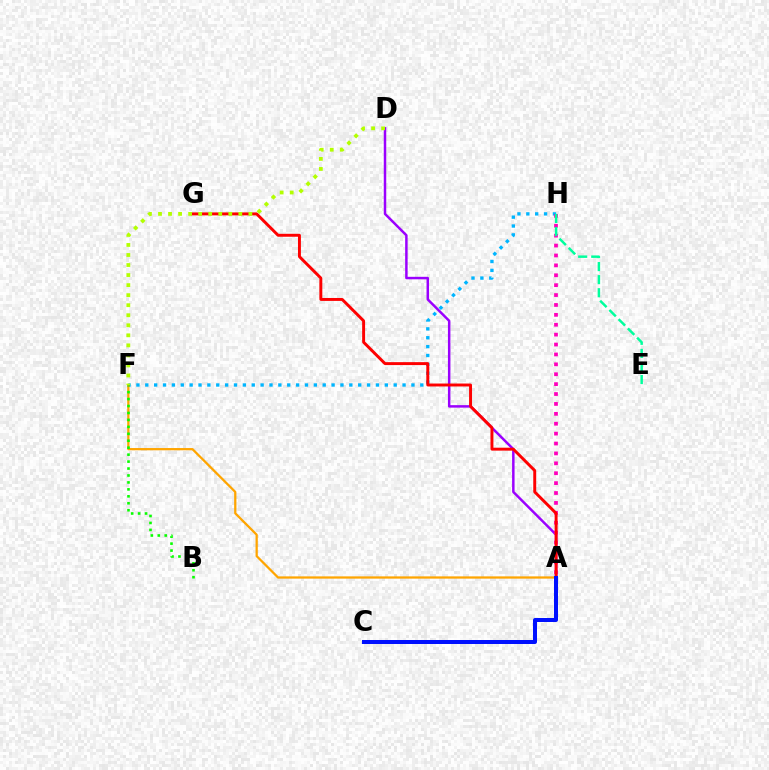{('A', 'D'): [{'color': '#9b00ff', 'line_style': 'solid', 'thickness': 1.78}], ('F', 'H'): [{'color': '#00b5ff', 'line_style': 'dotted', 'thickness': 2.41}], ('A', 'H'): [{'color': '#ff00bd', 'line_style': 'dotted', 'thickness': 2.69}], ('A', 'F'): [{'color': '#ffa500', 'line_style': 'solid', 'thickness': 1.62}], ('A', 'G'): [{'color': '#ff0000', 'line_style': 'solid', 'thickness': 2.11}], ('D', 'F'): [{'color': '#b3ff00', 'line_style': 'dotted', 'thickness': 2.73}], ('B', 'F'): [{'color': '#08ff00', 'line_style': 'dotted', 'thickness': 1.89}], ('A', 'C'): [{'color': '#0010ff', 'line_style': 'solid', 'thickness': 2.88}], ('E', 'H'): [{'color': '#00ff9d', 'line_style': 'dashed', 'thickness': 1.77}]}